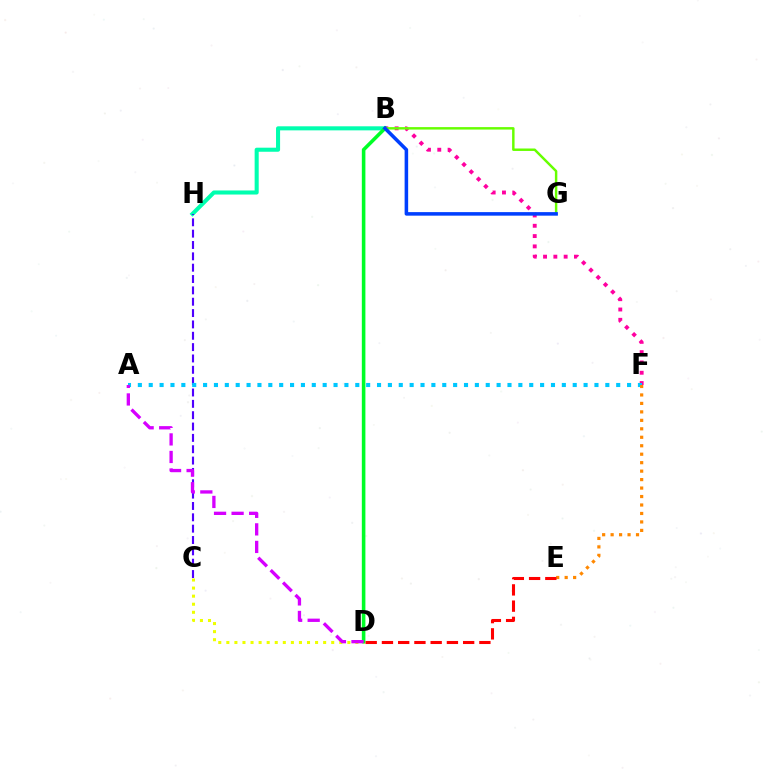{('B', 'H'): [{'color': '#00ffaf', 'line_style': 'solid', 'thickness': 2.92}], ('C', 'D'): [{'color': '#eeff00', 'line_style': 'dotted', 'thickness': 2.19}], ('B', 'F'): [{'color': '#ff00a0', 'line_style': 'dotted', 'thickness': 2.8}], ('C', 'H'): [{'color': '#4f00ff', 'line_style': 'dashed', 'thickness': 1.54}], ('B', 'D'): [{'color': '#00ff27', 'line_style': 'solid', 'thickness': 2.57}], ('A', 'F'): [{'color': '#00c7ff', 'line_style': 'dotted', 'thickness': 2.95}], ('A', 'D'): [{'color': '#d600ff', 'line_style': 'dashed', 'thickness': 2.38}], ('B', 'G'): [{'color': '#66ff00', 'line_style': 'solid', 'thickness': 1.77}, {'color': '#003fff', 'line_style': 'solid', 'thickness': 2.55}], ('E', 'F'): [{'color': '#ff8800', 'line_style': 'dotted', 'thickness': 2.3}], ('D', 'E'): [{'color': '#ff0000', 'line_style': 'dashed', 'thickness': 2.21}]}